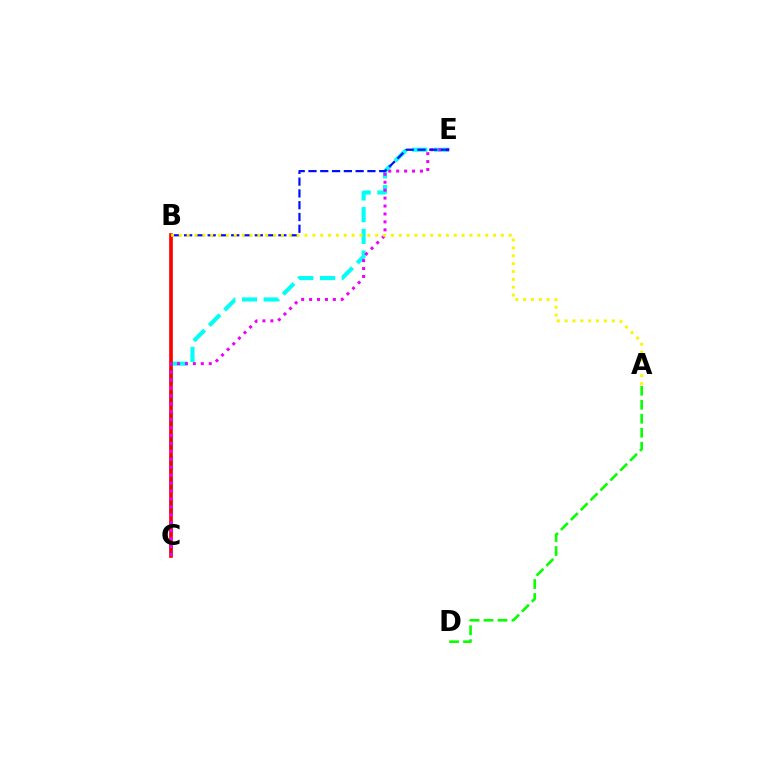{('C', 'E'): [{'color': '#00fff6', 'line_style': 'dashed', 'thickness': 2.95}, {'color': '#ee00ff', 'line_style': 'dotted', 'thickness': 2.16}], ('B', 'C'): [{'color': '#ff0000', 'line_style': 'solid', 'thickness': 2.63}], ('A', 'D'): [{'color': '#08ff00', 'line_style': 'dashed', 'thickness': 1.9}], ('B', 'E'): [{'color': '#0010ff', 'line_style': 'dashed', 'thickness': 1.6}], ('A', 'B'): [{'color': '#fcf500', 'line_style': 'dotted', 'thickness': 2.13}]}